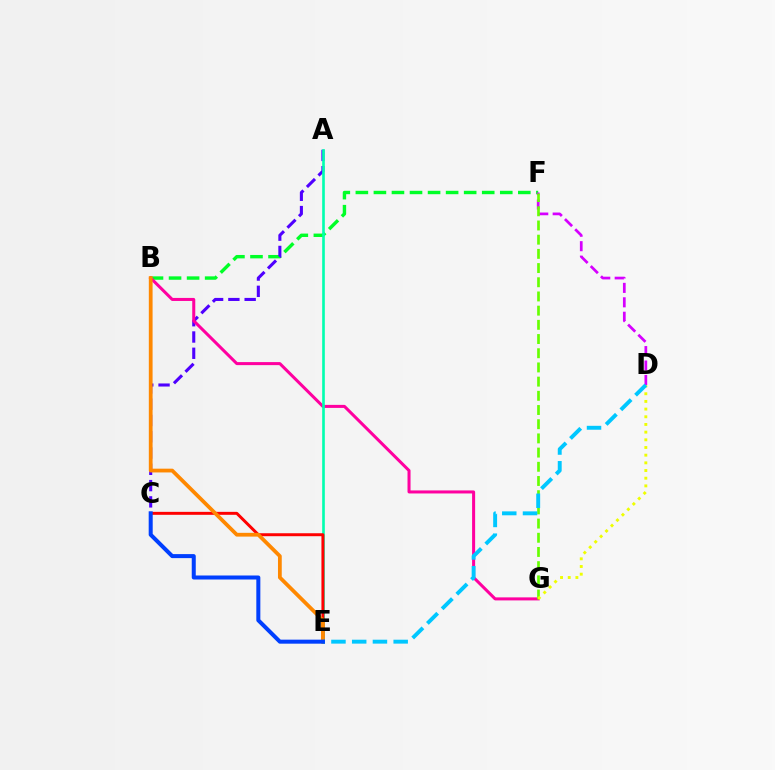{('B', 'F'): [{'color': '#00ff27', 'line_style': 'dashed', 'thickness': 2.45}], ('A', 'C'): [{'color': '#4f00ff', 'line_style': 'dashed', 'thickness': 2.21}], ('D', 'F'): [{'color': '#d600ff', 'line_style': 'dashed', 'thickness': 1.96}], ('B', 'G'): [{'color': '#ff00a0', 'line_style': 'solid', 'thickness': 2.18}], ('A', 'E'): [{'color': '#00ffaf', 'line_style': 'solid', 'thickness': 1.9}], ('F', 'G'): [{'color': '#66ff00', 'line_style': 'dashed', 'thickness': 1.93}], ('D', 'G'): [{'color': '#eeff00', 'line_style': 'dotted', 'thickness': 2.09}], ('C', 'E'): [{'color': '#ff0000', 'line_style': 'solid', 'thickness': 2.13}, {'color': '#003fff', 'line_style': 'solid', 'thickness': 2.89}], ('B', 'E'): [{'color': '#ff8800', 'line_style': 'solid', 'thickness': 2.71}], ('D', 'E'): [{'color': '#00c7ff', 'line_style': 'dashed', 'thickness': 2.82}]}